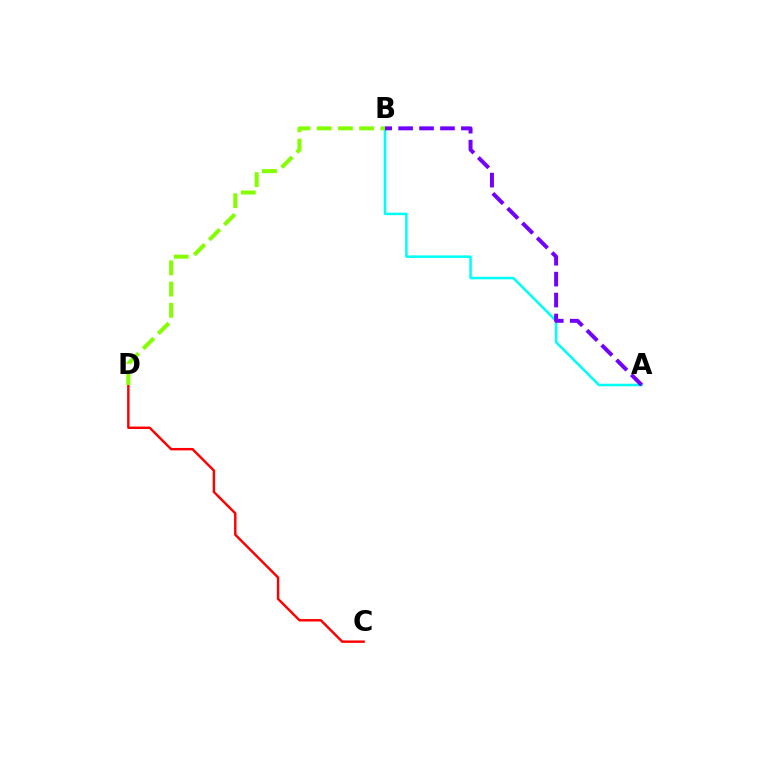{('A', 'B'): [{'color': '#00fff6', 'line_style': 'solid', 'thickness': 1.82}, {'color': '#7200ff', 'line_style': 'dashed', 'thickness': 2.84}], ('C', 'D'): [{'color': '#ff0000', 'line_style': 'solid', 'thickness': 1.75}], ('B', 'D'): [{'color': '#84ff00', 'line_style': 'dashed', 'thickness': 2.89}]}